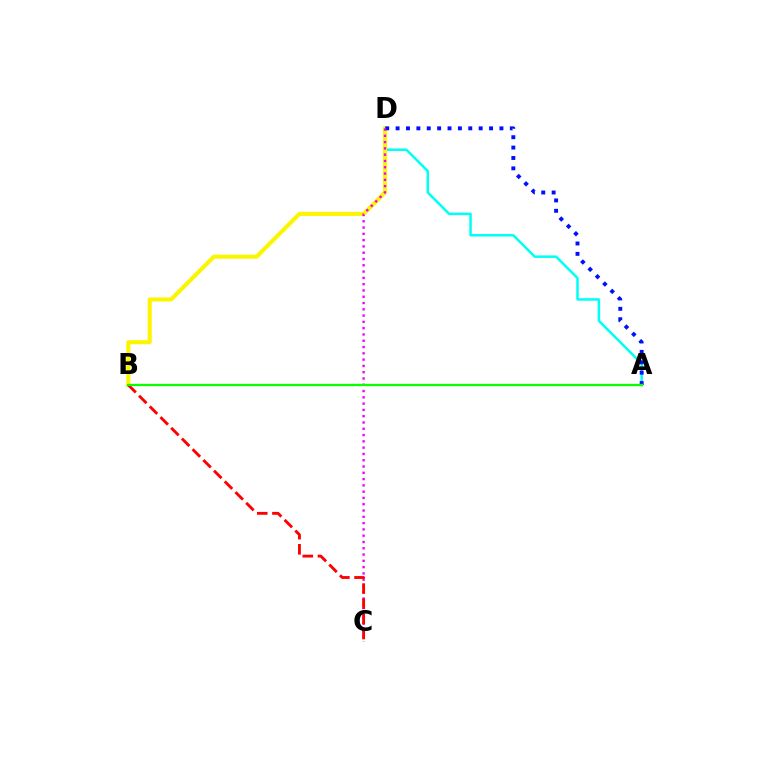{('A', 'D'): [{'color': '#00fff6', 'line_style': 'solid', 'thickness': 1.81}, {'color': '#0010ff', 'line_style': 'dotted', 'thickness': 2.82}], ('B', 'D'): [{'color': '#fcf500', 'line_style': 'solid', 'thickness': 2.94}], ('C', 'D'): [{'color': '#ee00ff', 'line_style': 'dotted', 'thickness': 1.71}], ('B', 'C'): [{'color': '#ff0000', 'line_style': 'dashed', 'thickness': 2.06}], ('A', 'B'): [{'color': '#08ff00', 'line_style': 'solid', 'thickness': 1.62}]}